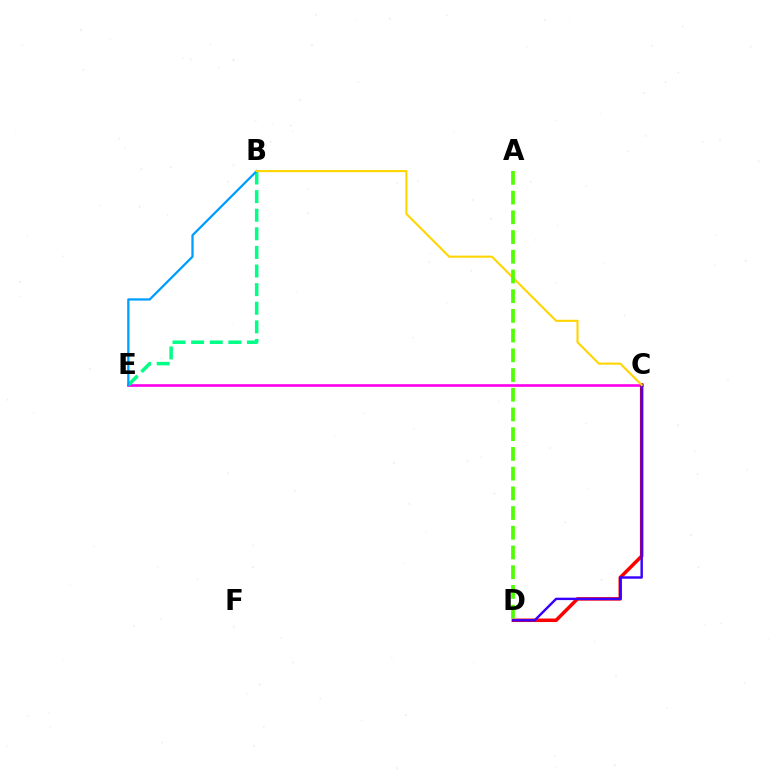{('C', 'E'): [{'color': '#ff00ed', 'line_style': 'solid', 'thickness': 1.9}], ('C', 'D'): [{'color': '#ff0000', 'line_style': 'solid', 'thickness': 2.53}, {'color': '#3700ff', 'line_style': 'solid', 'thickness': 1.74}], ('B', 'E'): [{'color': '#00ff86', 'line_style': 'dashed', 'thickness': 2.53}, {'color': '#009eff', 'line_style': 'solid', 'thickness': 1.64}], ('B', 'C'): [{'color': '#ffd500', 'line_style': 'solid', 'thickness': 1.51}], ('A', 'D'): [{'color': '#4fff00', 'line_style': 'dashed', 'thickness': 2.68}]}